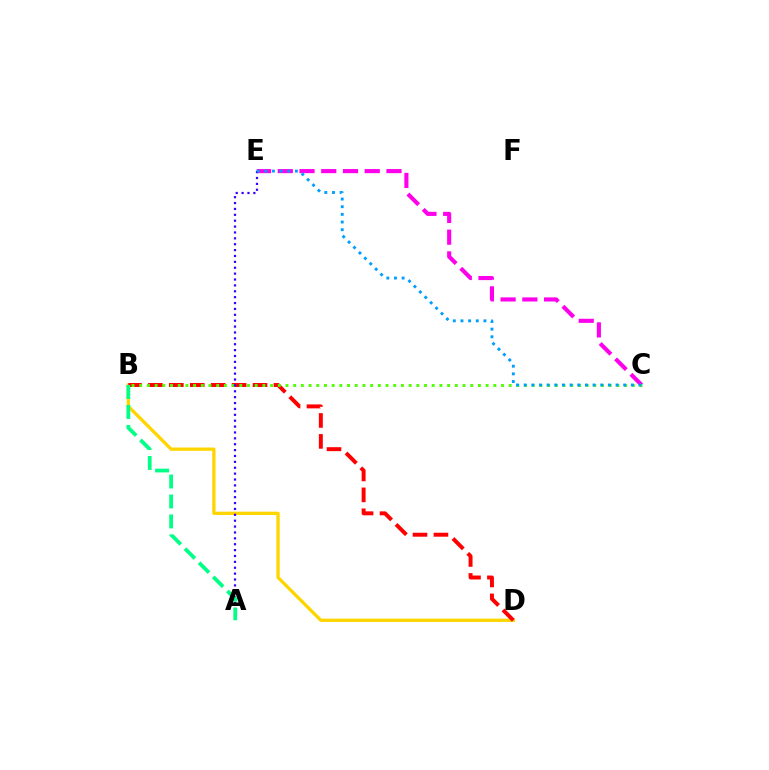{('B', 'D'): [{'color': '#ffd500', 'line_style': 'solid', 'thickness': 2.38}, {'color': '#ff0000', 'line_style': 'dashed', 'thickness': 2.84}], ('C', 'E'): [{'color': '#ff00ed', 'line_style': 'dashed', 'thickness': 2.95}, {'color': '#009eff', 'line_style': 'dotted', 'thickness': 2.08}], ('B', 'C'): [{'color': '#4fff00', 'line_style': 'dotted', 'thickness': 2.09}], ('A', 'E'): [{'color': '#3700ff', 'line_style': 'dotted', 'thickness': 1.6}], ('A', 'B'): [{'color': '#00ff86', 'line_style': 'dashed', 'thickness': 2.71}]}